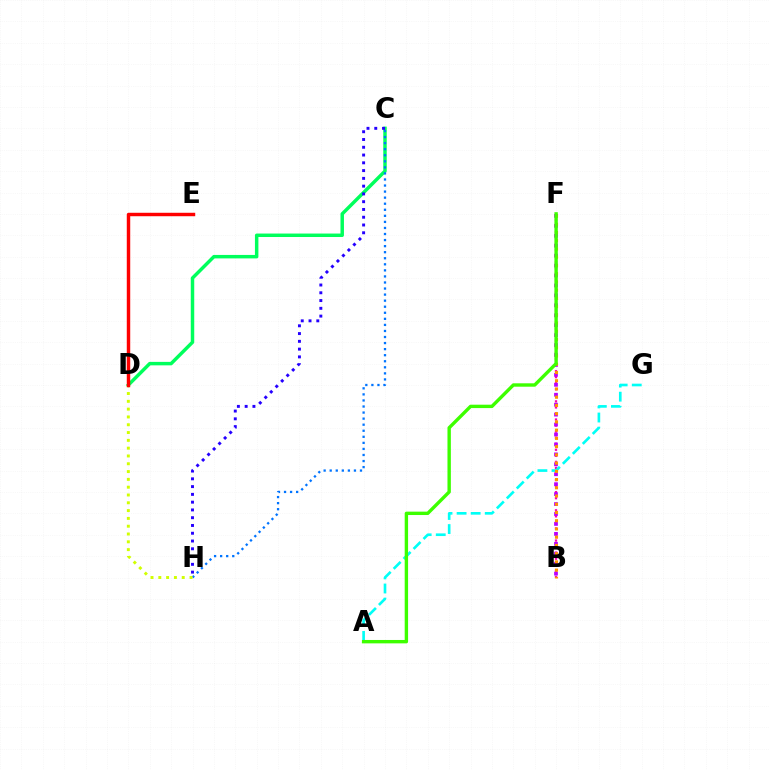{('B', 'F'): [{'color': '#ff00ac', 'line_style': 'dotted', 'thickness': 1.64}, {'color': '#b900ff', 'line_style': 'dotted', 'thickness': 2.7}, {'color': '#ff9400', 'line_style': 'dotted', 'thickness': 2.24}], ('A', 'G'): [{'color': '#00fff6', 'line_style': 'dashed', 'thickness': 1.91}], ('C', 'D'): [{'color': '#00ff5c', 'line_style': 'solid', 'thickness': 2.5}], ('C', 'H'): [{'color': '#0074ff', 'line_style': 'dotted', 'thickness': 1.65}, {'color': '#2500ff', 'line_style': 'dotted', 'thickness': 2.11}], ('D', 'H'): [{'color': '#d1ff00', 'line_style': 'dotted', 'thickness': 2.12}], ('A', 'F'): [{'color': '#3dff00', 'line_style': 'solid', 'thickness': 2.44}], ('D', 'E'): [{'color': '#ff0000', 'line_style': 'solid', 'thickness': 2.48}]}